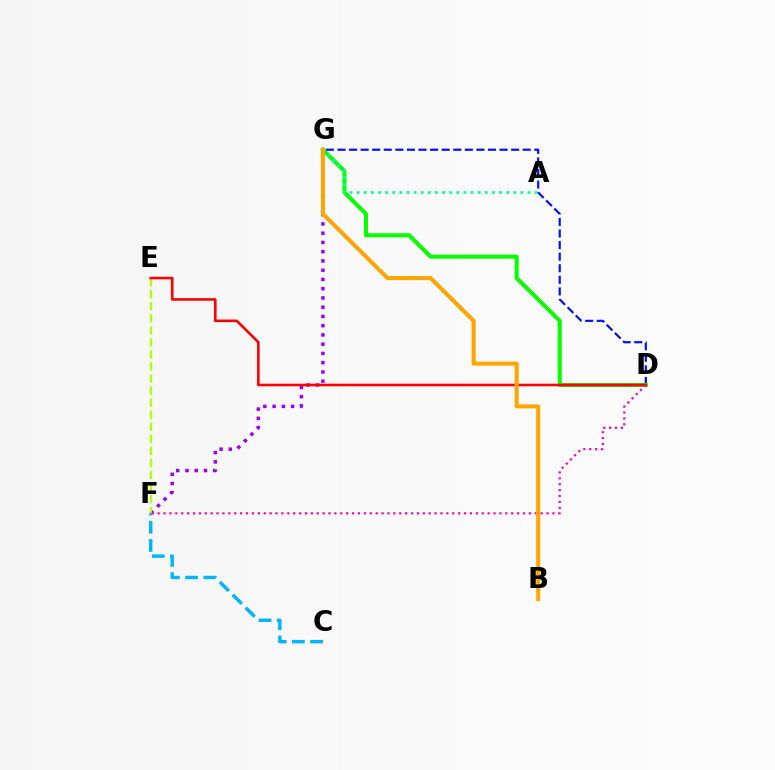{('F', 'G'): [{'color': '#9b00ff', 'line_style': 'dotted', 'thickness': 2.51}], ('D', 'G'): [{'color': '#0010ff', 'line_style': 'dashed', 'thickness': 1.57}, {'color': '#08ff00', 'line_style': 'solid', 'thickness': 2.91}], ('E', 'F'): [{'color': '#b3ff00', 'line_style': 'dashed', 'thickness': 1.64}], ('C', 'F'): [{'color': '#00b5ff', 'line_style': 'dashed', 'thickness': 2.48}], ('D', 'F'): [{'color': '#ff00bd', 'line_style': 'dotted', 'thickness': 1.6}], ('D', 'E'): [{'color': '#ff0000', 'line_style': 'solid', 'thickness': 1.87}], ('A', 'G'): [{'color': '#00ff9d', 'line_style': 'dotted', 'thickness': 1.93}], ('B', 'G'): [{'color': '#ffa500', 'line_style': 'solid', 'thickness': 2.9}]}